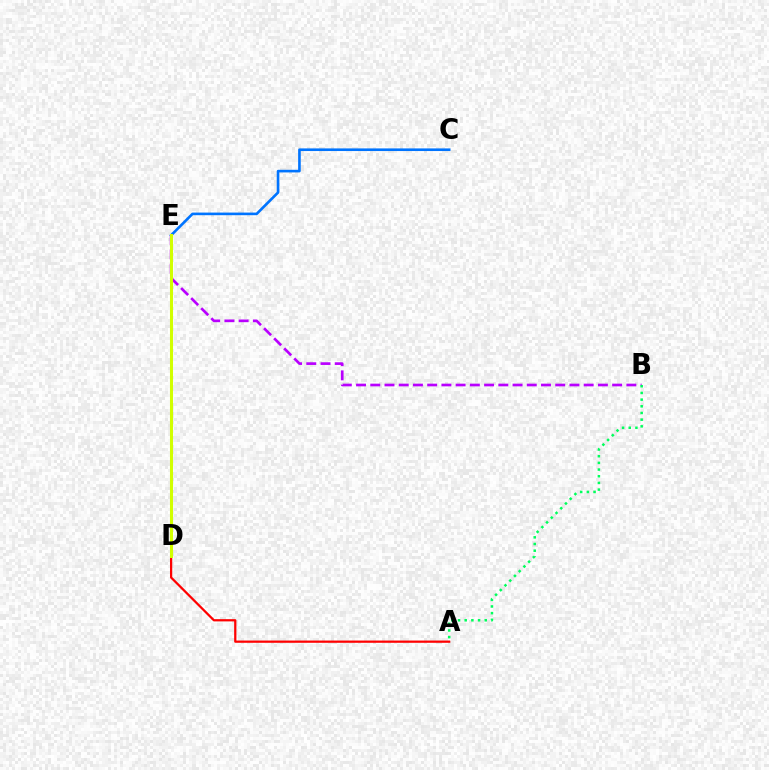{('B', 'E'): [{'color': '#b900ff', 'line_style': 'dashed', 'thickness': 1.93}], ('A', 'D'): [{'color': '#ff0000', 'line_style': 'solid', 'thickness': 1.61}], ('A', 'B'): [{'color': '#00ff5c', 'line_style': 'dotted', 'thickness': 1.81}], ('C', 'E'): [{'color': '#0074ff', 'line_style': 'solid', 'thickness': 1.89}], ('D', 'E'): [{'color': '#d1ff00', 'line_style': 'solid', 'thickness': 2.2}]}